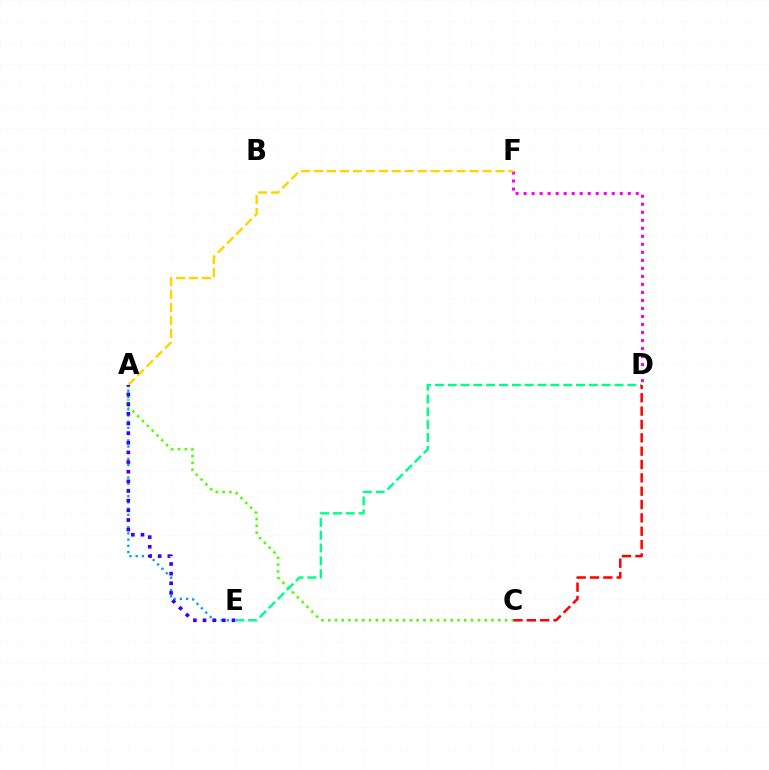{('A', 'C'): [{'color': '#4fff00', 'line_style': 'dotted', 'thickness': 1.85}], ('D', 'F'): [{'color': '#ff00ed', 'line_style': 'dotted', 'thickness': 2.18}], ('A', 'E'): [{'color': '#009eff', 'line_style': 'dotted', 'thickness': 1.69}, {'color': '#3700ff', 'line_style': 'dotted', 'thickness': 2.62}], ('A', 'F'): [{'color': '#ffd500', 'line_style': 'dashed', 'thickness': 1.76}], ('D', 'E'): [{'color': '#00ff86', 'line_style': 'dashed', 'thickness': 1.74}], ('C', 'D'): [{'color': '#ff0000', 'line_style': 'dashed', 'thickness': 1.81}]}